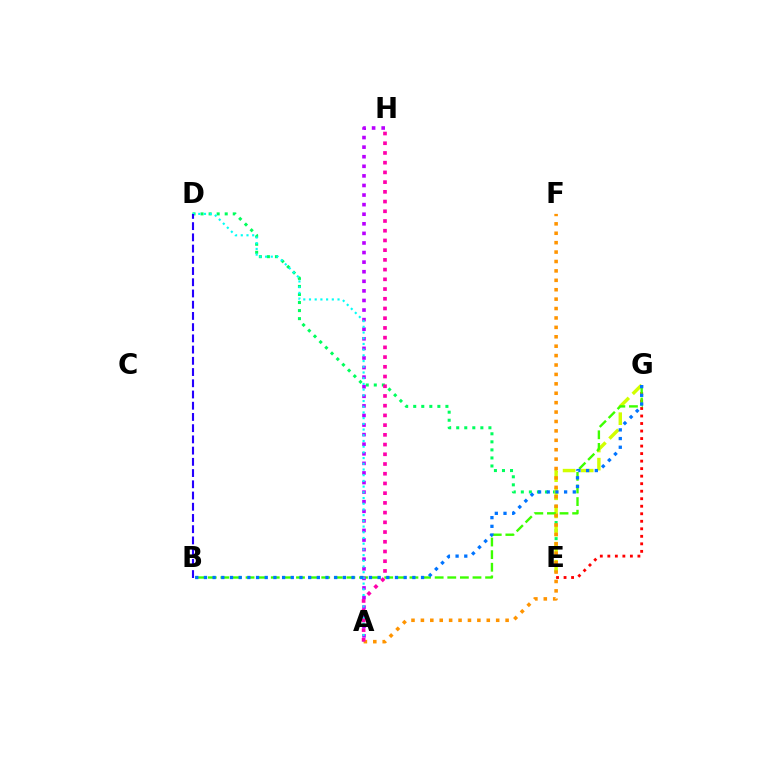{('D', 'E'): [{'color': '#00ff5c', 'line_style': 'dotted', 'thickness': 2.19}], ('E', 'G'): [{'color': '#d1ff00', 'line_style': 'dashed', 'thickness': 2.46}, {'color': '#ff0000', 'line_style': 'dotted', 'thickness': 2.04}], ('B', 'G'): [{'color': '#3dff00', 'line_style': 'dashed', 'thickness': 1.71}, {'color': '#0074ff', 'line_style': 'dotted', 'thickness': 2.36}], ('A', 'H'): [{'color': '#b900ff', 'line_style': 'dotted', 'thickness': 2.6}, {'color': '#ff00ac', 'line_style': 'dotted', 'thickness': 2.64}], ('A', 'D'): [{'color': '#00fff6', 'line_style': 'dotted', 'thickness': 1.55}], ('A', 'F'): [{'color': '#ff9400', 'line_style': 'dotted', 'thickness': 2.56}], ('B', 'D'): [{'color': '#2500ff', 'line_style': 'dashed', 'thickness': 1.52}]}